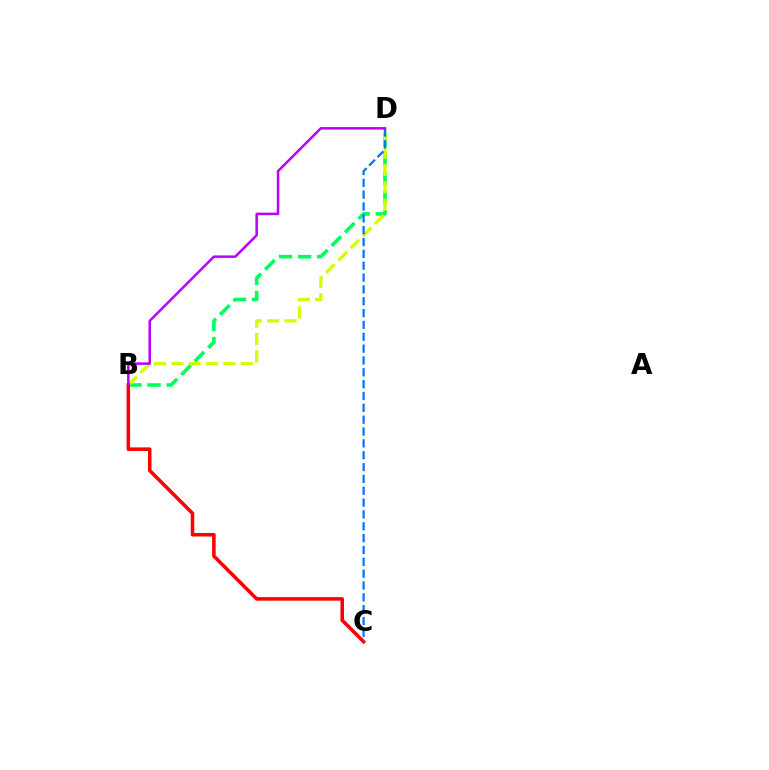{('B', 'D'): [{'color': '#00ff5c', 'line_style': 'dashed', 'thickness': 2.59}, {'color': '#d1ff00', 'line_style': 'dashed', 'thickness': 2.35}, {'color': '#b900ff', 'line_style': 'solid', 'thickness': 1.81}], ('B', 'C'): [{'color': '#ff0000', 'line_style': 'solid', 'thickness': 2.55}], ('C', 'D'): [{'color': '#0074ff', 'line_style': 'dashed', 'thickness': 1.61}]}